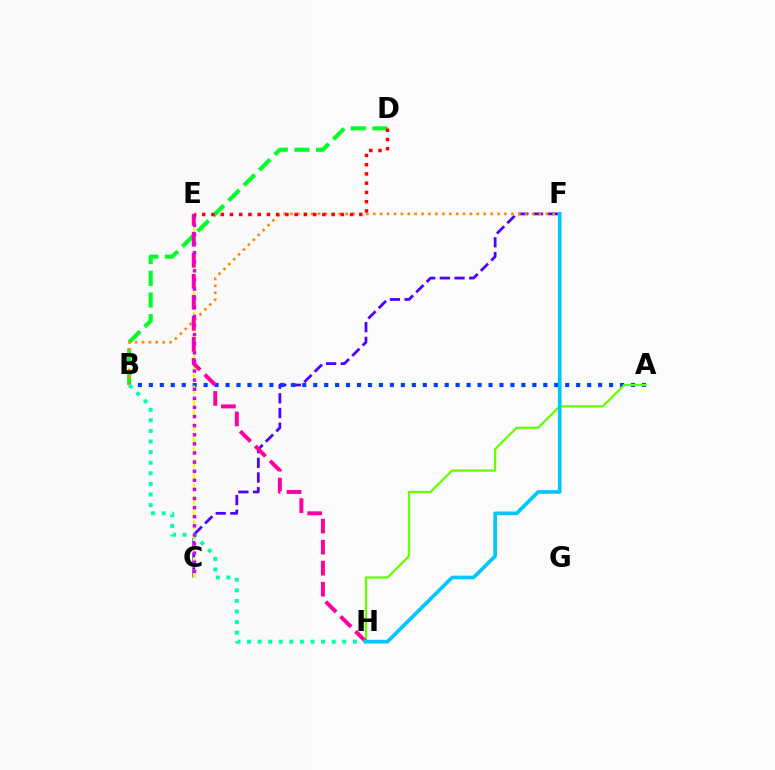{('C', 'F'): [{'color': '#4f00ff', 'line_style': 'dashed', 'thickness': 2.0}], ('B', 'D'): [{'color': '#00ff27', 'line_style': 'dashed', 'thickness': 2.95}], ('A', 'B'): [{'color': '#003fff', 'line_style': 'dotted', 'thickness': 2.98}], ('A', 'H'): [{'color': '#66ff00', 'line_style': 'solid', 'thickness': 1.62}], ('B', 'F'): [{'color': '#ff8800', 'line_style': 'dotted', 'thickness': 1.88}], ('C', 'E'): [{'color': '#eeff00', 'line_style': 'dashed', 'thickness': 1.67}, {'color': '#d600ff', 'line_style': 'dotted', 'thickness': 2.47}], ('E', 'H'): [{'color': '#ff00a0', 'line_style': 'dashed', 'thickness': 2.86}], ('B', 'H'): [{'color': '#00ffaf', 'line_style': 'dotted', 'thickness': 2.88}], ('F', 'H'): [{'color': '#00c7ff', 'line_style': 'solid', 'thickness': 2.65}], ('D', 'E'): [{'color': '#ff0000', 'line_style': 'dotted', 'thickness': 2.51}]}